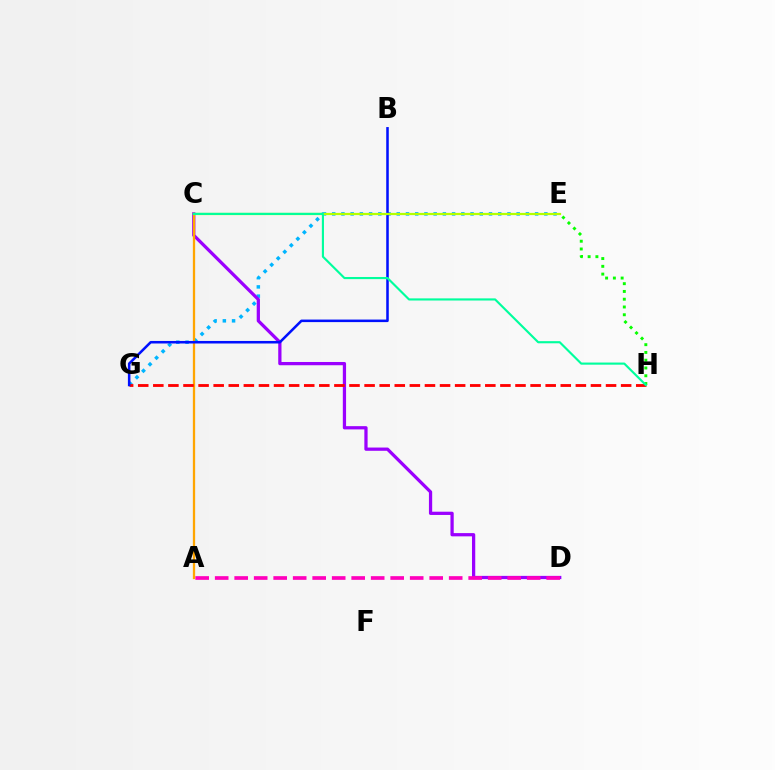{('E', 'G'): [{'color': '#00b5ff', 'line_style': 'dotted', 'thickness': 2.51}], ('C', 'D'): [{'color': '#9b00ff', 'line_style': 'solid', 'thickness': 2.34}], ('A', 'C'): [{'color': '#ffa500', 'line_style': 'solid', 'thickness': 1.65}], ('G', 'H'): [{'color': '#ff0000', 'line_style': 'dashed', 'thickness': 2.05}], ('B', 'G'): [{'color': '#0010ff', 'line_style': 'solid', 'thickness': 1.83}], ('C', 'E'): [{'color': '#b3ff00', 'line_style': 'solid', 'thickness': 1.6}], ('E', 'H'): [{'color': '#08ff00', 'line_style': 'dotted', 'thickness': 2.11}], ('A', 'D'): [{'color': '#ff00bd', 'line_style': 'dashed', 'thickness': 2.65}], ('C', 'H'): [{'color': '#00ff9d', 'line_style': 'solid', 'thickness': 1.54}]}